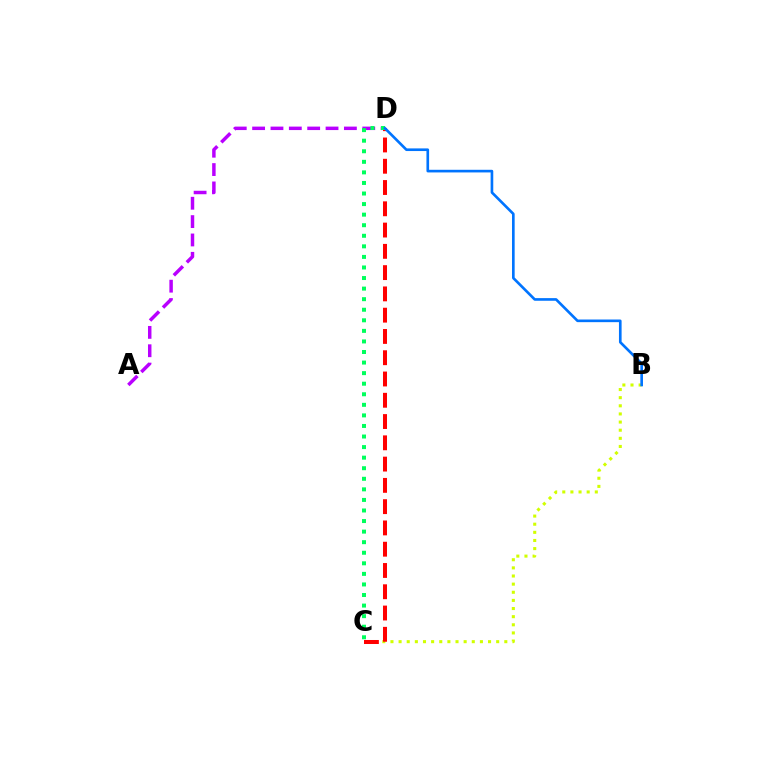{('A', 'D'): [{'color': '#b900ff', 'line_style': 'dashed', 'thickness': 2.49}], ('B', 'C'): [{'color': '#d1ff00', 'line_style': 'dotted', 'thickness': 2.21}], ('C', 'D'): [{'color': '#ff0000', 'line_style': 'dashed', 'thickness': 2.89}, {'color': '#00ff5c', 'line_style': 'dotted', 'thickness': 2.87}], ('B', 'D'): [{'color': '#0074ff', 'line_style': 'solid', 'thickness': 1.9}]}